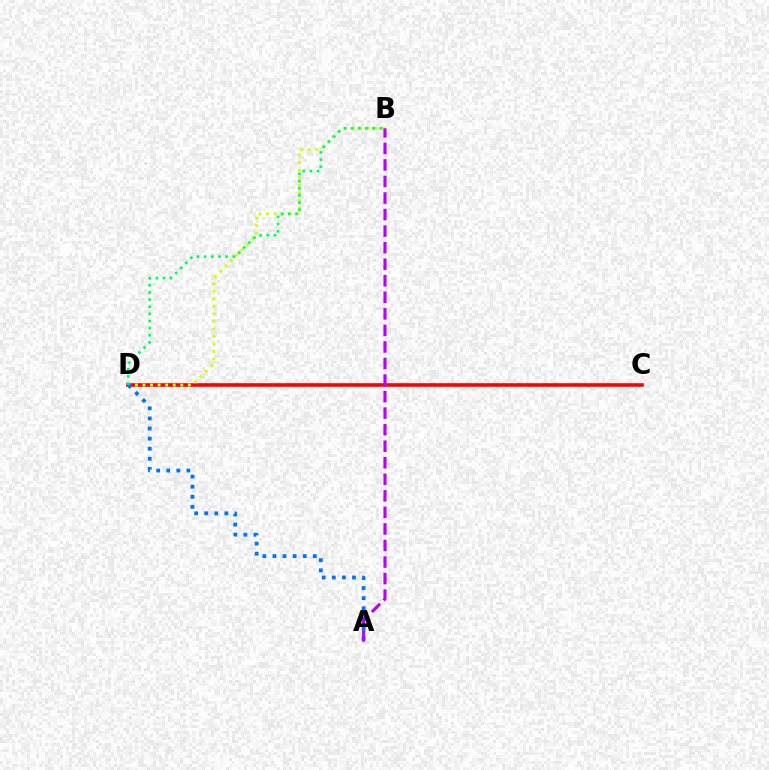{('C', 'D'): [{'color': '#ff0000', 'line_style': 'solid', 'thickness': 2.59}], ('B', 'D'): [{'color': '#d1ff00', 'line_style': 'dotted', 'thickness': 2.05}, {'color': '#00ff5c', 'line_style': 'dotted', 'thickness': 1.94}], ('A', 'D'): [{'color': '#0074ff', 'line_style': 'dotted', 'thickness': 2.74}], ('A', 'B'): [{'color': '#b900ff', 'line_style': 'dashed', 'thickness': 2.25}]}